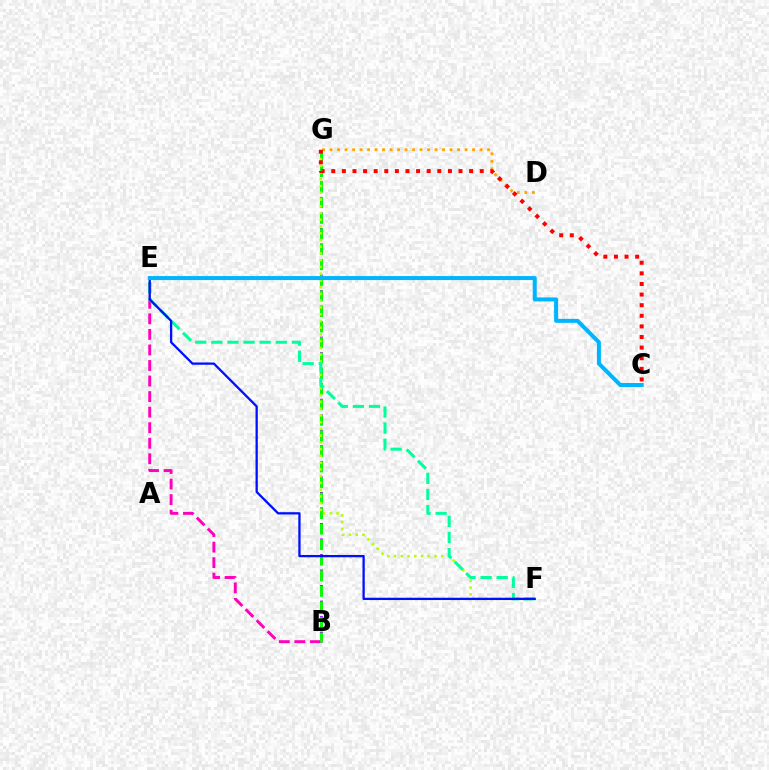{('B', 'G'): [{'color': '#9b00ff', 'line_style': 'dashed', 'thickness': 2.11}, {'color': '#08ff00', 'line_style': 'dashed', 'thickness': 2.11}], ('D', 'G'): [{'color': '#ffa500', 'line_style': 'dotted', 'thickness': 2.04}], ('B', 'E'): [{'color': '#ff00bd', 'line_style': 'dashed', 'thickness': 2.11}], ('F', 'G'): [{'color': '#b3ff00', 'line_style': 'dotted', 'thickness': 1.83}], ('E', 'F'): [{'color': '#00ff9d', 'line_style': 'dashed', 'thickness': 2.19}, {'color': '#0010ff', 'line_style': 'solid', 'thickness': 1.65}], ('C', 'G'): [{'color': '#ff0000', 'line_style': 'dotted', 'thickness': 2.88}], ('C', 'E'): [{'color': '#00b5ff', 'line_style': 'solid', 'thickness': 2.88}]}